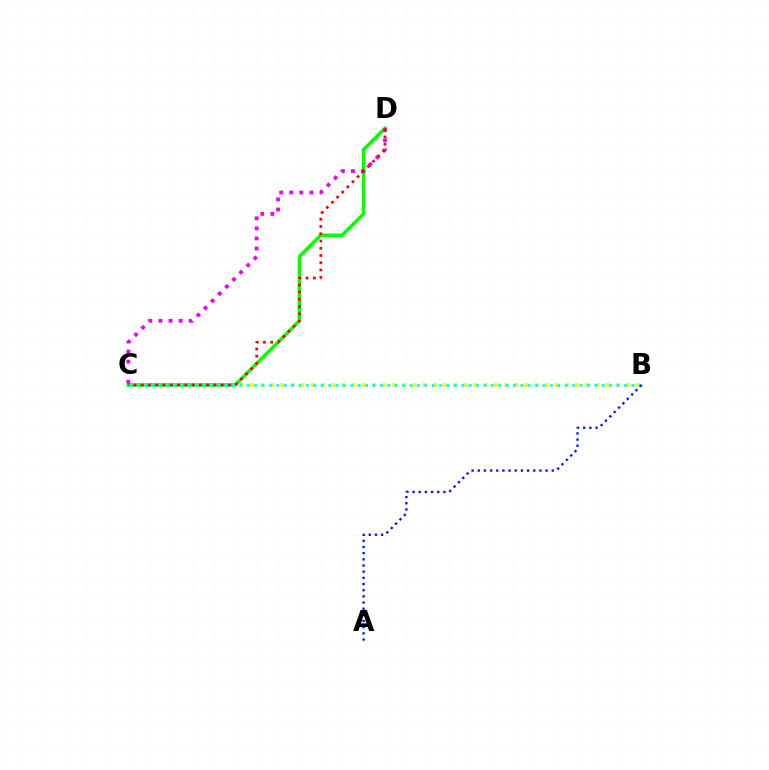{('B', 'C'): [{'color': '#fcf500', 'line_style': 'dotted', 'thickness': 2.76}, {'color': '#00fff6', 'line_style': 'dotted', 'thickness': 2.01}], ('C', 'D'): [{'color': '#08ff00', 'line_style': 'solid', 'thickness': 2.57}, {'color': '#ee00ff', 'line_style': 'dotted', 'thickness': 2.74}, {'color': '#ff0000', 'line_style': 'dotted', 'thickness': 1.97}], ('A', 'B'): [{'color': '#0010ff', 'line_style': 'dotted', 'thickness': 1.68}]}